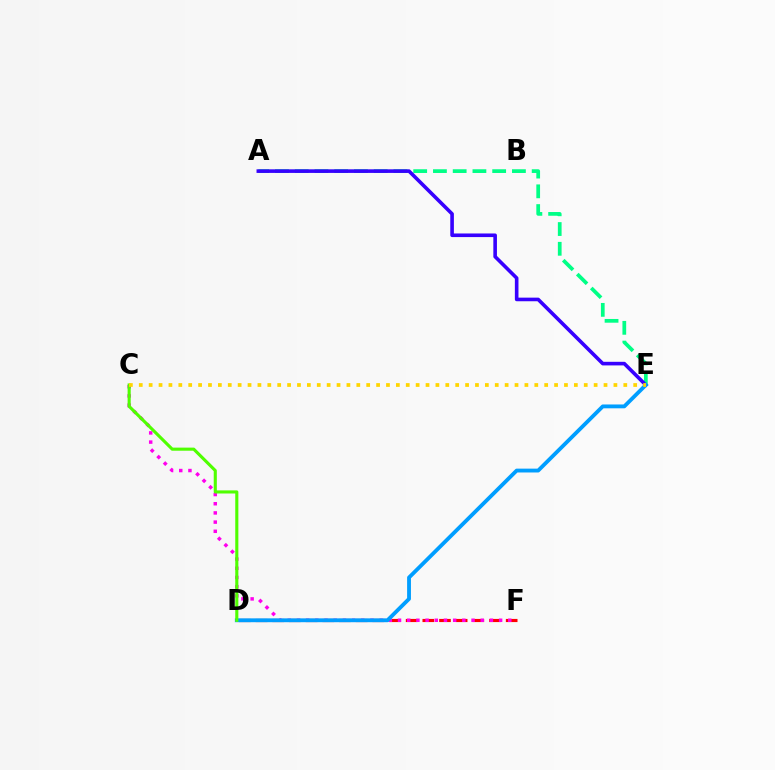{('D', 'F'): [{'color': '#ff0000', 'line_style': 'dashed', 'thickness': 2.27}], ('C', 'F'): [{'color': '#ff00ed', 'line_style': 'dotted', 'thickness': 2.5}], ('A', 'E'): [{'color': '#00ff86', 'line_style': 'dashed', 'thickness': 2.68}, {'color': '#3700ff', 'line_style': 'solid', 'thickness': 2.6}], ('D', 'E'): [{'color': '#009eff', 'line_style': 'solid', 'thickness': 2.77}], ('C', 'D'): [{'color': '#4fff00', 'line_style': 'solid', 'thickness': 2.23}], ('C', 'E'): [{'color': '#ffd500', 'line_style': 'dotted', 'thickness': 2.69}]}